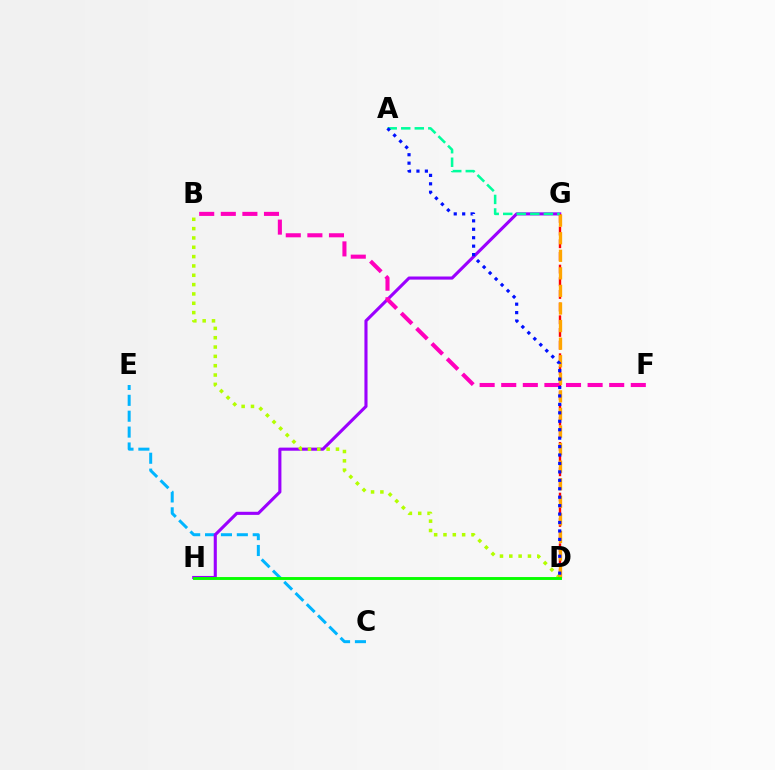{('C', 'E'): [{'color': '#00b5ff', 'line_style': 'dashed', 'thickness': 2.16}], ('G', 'H'): [{'color': '#9b00ff', 'line_style': 'solid', 'thickness': 2.23}], ('B', 'D'): [{'color': '#b3ff00', 'line_style': 'dotted', 'thickness': 2.53}], ('D', 'G'): [{'color': '#ff0000', 'line_style': 'dashed', 'thickness': 1.72}, {'color': '#ffa500', 'line_style': 'dashed', 'thickness': 2.39}], ('A', 'G'): [{'color': '#00ff9d', 'line_style': 'dashed', 'thickness': 1.84}], ('D', 'H'): [{'color': '#08ff00', 'line_style': 'solid', 'thickness': 2.09}], ('B', 'F'): [{'color': '#ff00bd', 'line_style': 'dashed', 'thickness': 2.93}], ('A', 'D'): [{'color': '#0010ff', 'line_style': 'dotted', 'thickness': 2.29}]}